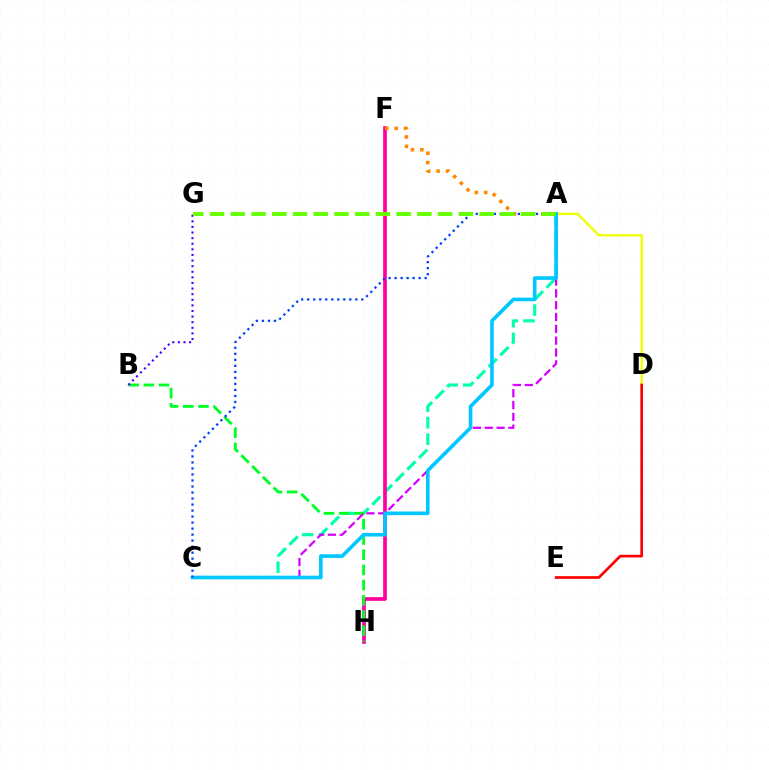{('A', 'C'): [{'color': '#00ffaf', 'line_style': 'dashed', 'thickness': 2.25}, {'color': '#d600ff', 'line_style': 'dashed', 'thickness': 1.61}, {'color': '#00c7ff', 'line_style': 'solid', 'thickness': 2.61}, {'color': '#003fff', 'line_style': 'dotted', 'thickness': 1.63}], ('A', 'D'): [{'color': '#eeff00', 'line_style': 'solid', 'thickness': 1.68}], ('F', 'H'): [{'color': '#ff00a0', 'line_style': 'solid', 'thickness': 2.66}], ('B', 'H'): [{'color': '#00ff27', 'line_style': 'dashed', 'thickness': 2.06}], ('B', 'G'): [{'color': '#4f00ff', 'line_style': 'dotted', 'thickness': 1.52}], ('A', 'F'): [{'color': '#ff8800', 'line_style': 'dotted', 'thickness': 2.56}], ('D', 'E'): [{'color': '#ff0000', 'line_style': 'solid', 'thickness': 1.93}], ('A', 'G'): [{'color': '#66ff00', 'line_style': 'dashed', 'thickness': 2.82}]}